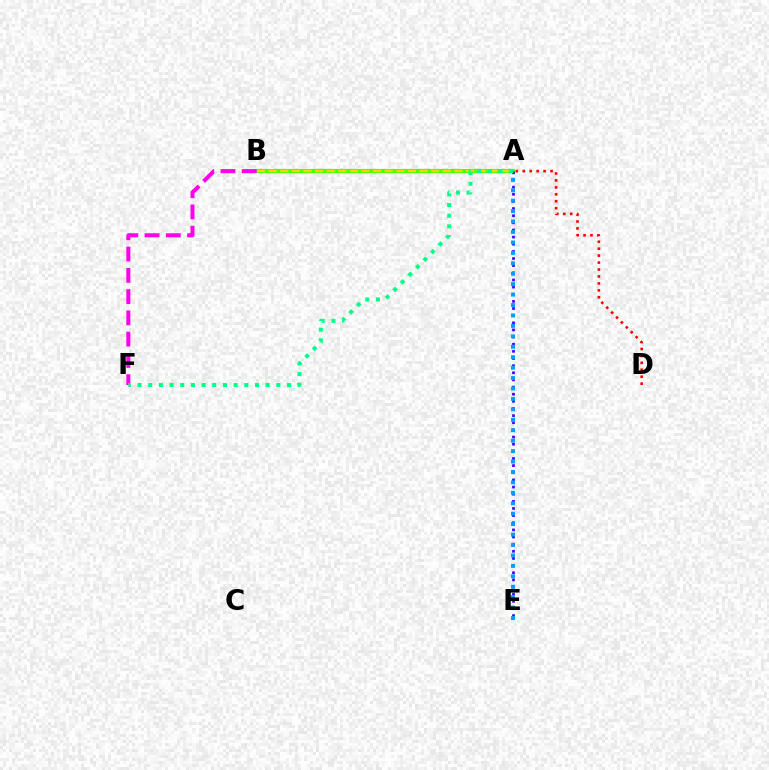{('A', 'B'): [{'color': '#4fff00', 'line_style': 'solid', 'thickness': 3.0}, {'color': '#ffd500', 'line_style': 'dashed', 'thickness': 1.58}], ('A', 'E'): [{'color': '#3700ff', 'line_style': 'dotted', 'thickness': 1.94}, {'color': '#009eff', 'line_style': 'dotted', 'thickness': 2.83}], ('B', 'F'): [{'color': '#ff00ed', 'line_style': 'dashed', 'thickness': 2.89}], ('A', 'F'): [{'color': '#00ff86', 'line_style': 'dotted', 'thickness': 2.9}], ('A', 'D'): [{'color': '#ff0000', 'line_style': 'dotted', 'thickness': 1.89}]}